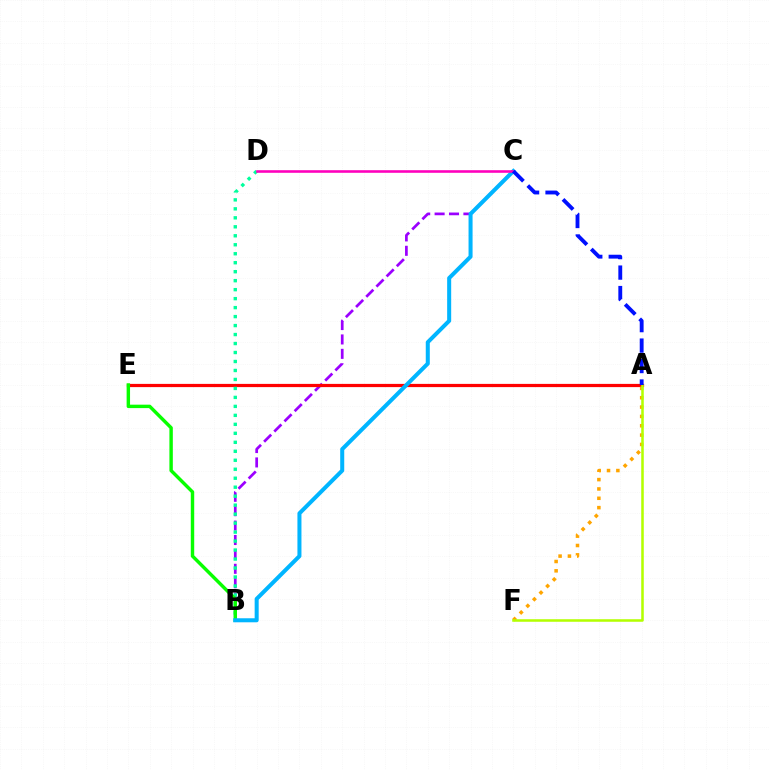{('B', 'C'): [{'color': '#9b00ff', 'line_style': 'dashed', 'thickness': 1.96}, {'color': '#00b5ff', 'line_style': 'solid', 'thickness': 2.9}], ('A', 'E'): [{'color': '#ff0000', 'line_style': 'solid', 'thickness': 2.32}], ('B', 'D'): [{'color': '#00ff9d', 'line_style': 'dotted', 'thickness': 2.44}], ('A', 'F'): [{'color': '#ffa500', 'line_style': 'dotted', 'thickness': 2.54}, {'color': '#b3ff00', 'line_style': 'solid', 'thickness': 1.83}], ('B', 'E'): [{'color': '#08ff00', 'line_style': 'solid', 'thickness': 2.47}], ('C', 'D'): [{'color': '#ff00bd', 'line_style': 'solid', 'thickness': 1.87}], ('A', 'C'): [{'color': '#0010ff', 'line_style': 'dashed', 'thickness': 2.78}]}